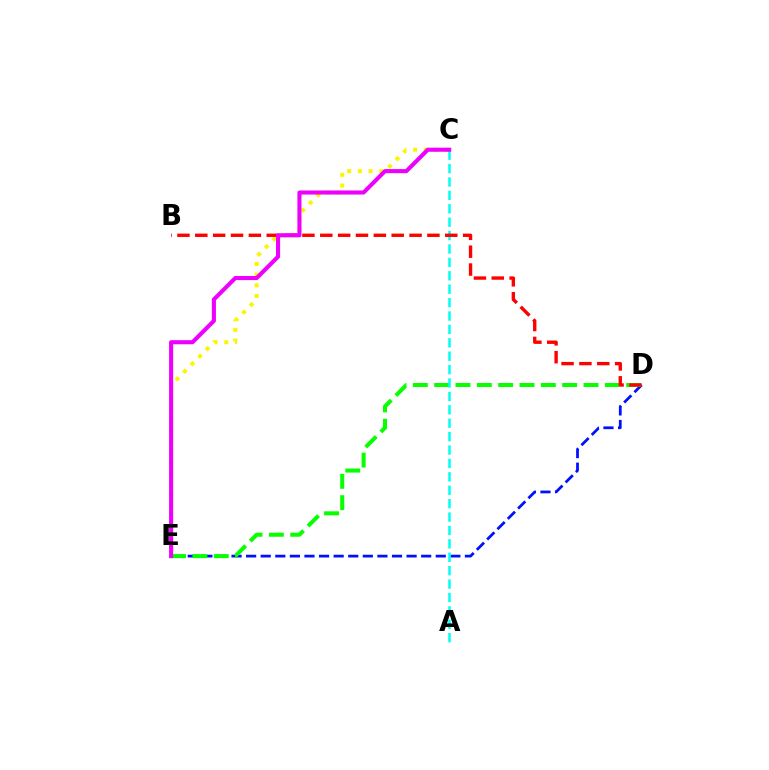{('D', 'E'): [{'color': '#0010ff', 'line_style': 'dashed', 'thickness': 1.98}, {'color': '#08ff00', 'line_style': 'dashed', 'thickness': 2.9}], ('C', 'E'): [{'color': '#fcf500', 'line_style': 'dotted', 'thickness': 2.9}, {'color': '#ee00ff', 'line_style': 'solid', 'thickness': 2.94}], ('A', 'C'): [{'color': '#00fff6', 'line_style': 'dashed', 'thickness': 1.82}], ('B', 'D'): [{'color': '#ff0000', 'line_style': 'dashed', 'thickness': 2.43}]}